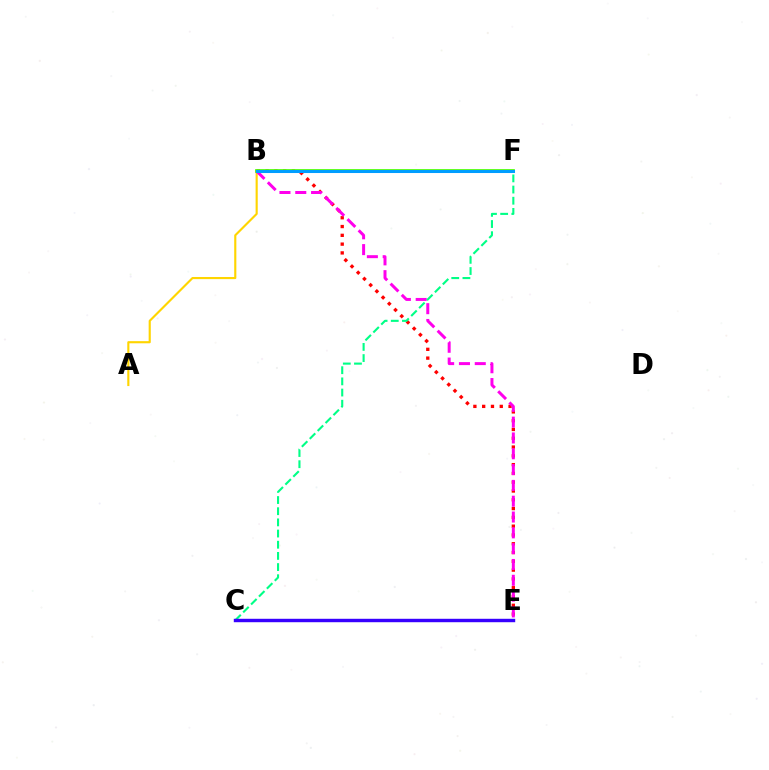{('A', 'B'): [{'color': '#ffd500', 'line_style': 'solid', 'thickness': 1.54}], ('B', 'E'): [{'color': '#ff0000', 'line_style': 'dotted', 'thickness': 2.39}, {'color': '#ff00ed', 'line_style': 'dashed', 'thickness': 2.15}], ('B', 'F'): [{'color': '#4fff00', 'line_style': 'solid', 'thickness': 2.68}, {'color': '#009eff', 'line_style': 'solid', 'thickness': 2.2}], ('C', 'F'): [{'color': '#00ff86', 'line_style': 'dashed', 'thickness': 1.52}], ('C', 'E'): [{'color': '#3700ff', 'line_style': 'solid', 'thickness': 2.47}]}